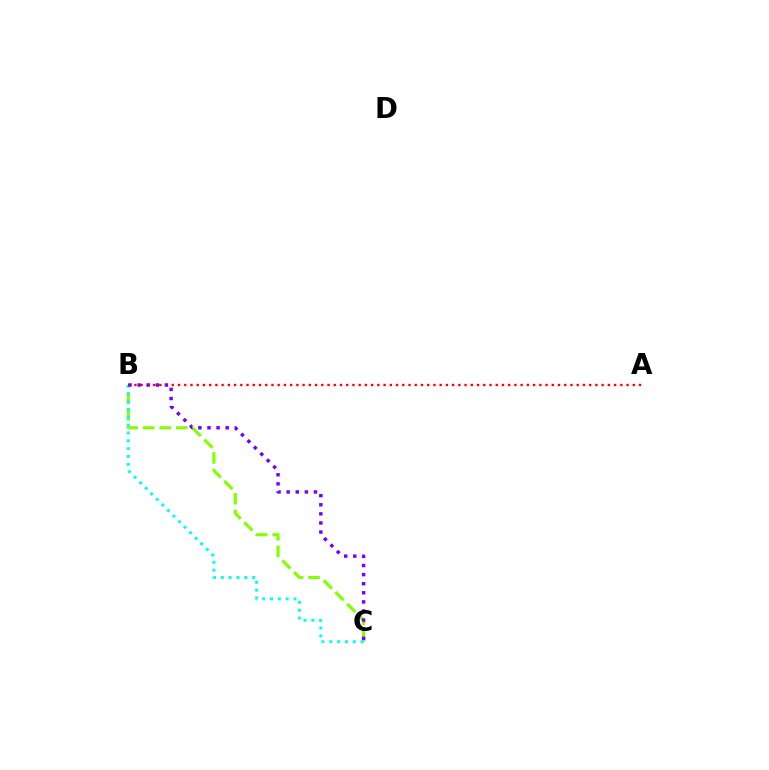{('B', 'C'): [{'color': '#84ff00', 'line_style': 'dashed', 'thickness': 2.25}, {'color': '#00fff6', 'line_style': 'dotted', 'thickness': 2.13}, {'color': '#7200ff', 'line_style': 'dotted', 'thickness': 2.47}], ('A', 'B'): [{'color': '#ff0000', 'line_style': 'dotted', 'thickness': 1.69}]}